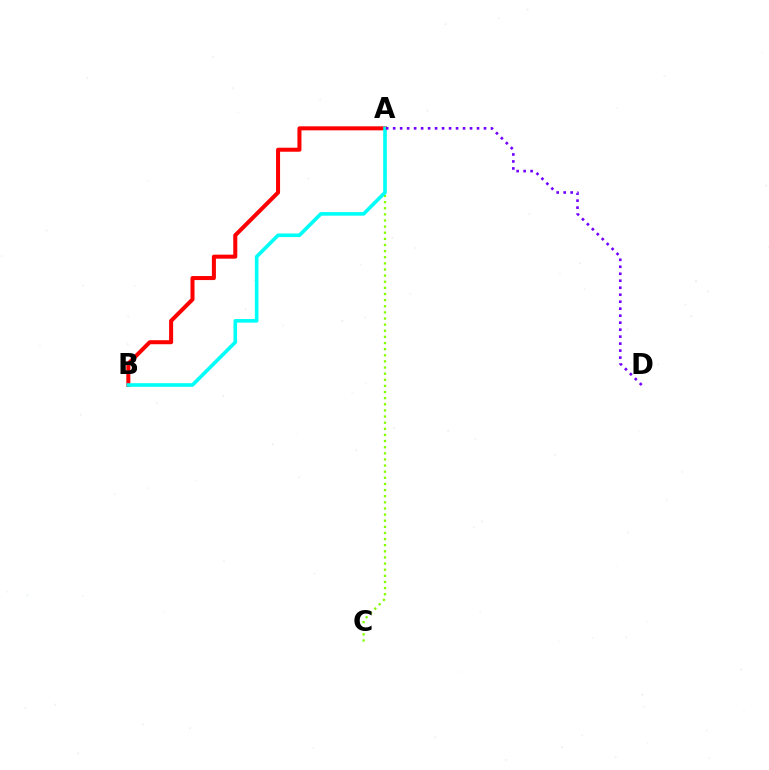{('A', 'C'): [{'color': '#84ff00', 'line_style': 'dotted', 'thickness': 1.66}], ('A', 'B'): [{'color': '#ff0000', 'line_style': 'solid', 'thickness': 2.9}, {'color': '#00fff6', 'line_style': 'solid', 'thickness': 2.6}], ('A', 'D'): [{'color': '#7200ff', 'line_style': 'dotted', 'thickness': 1.9}]}